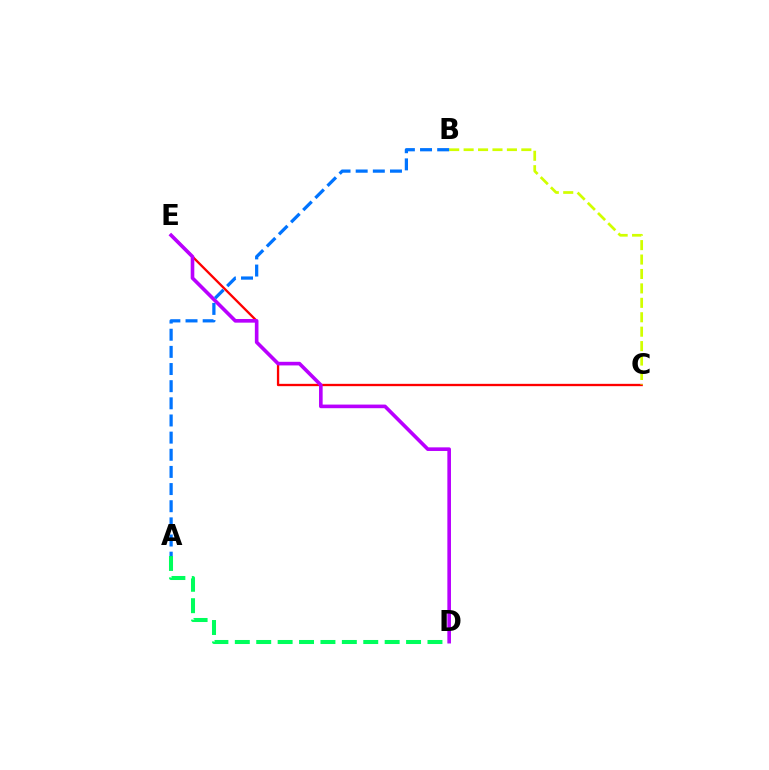{('C', 'E'): [{'color': '#ff0000', 'line_style': 'solid', 'thickness': 1.67}], ('D', 'E'): [{'color': '#b900ff', 'line_style': 'solid', 'thickness': 2.61}], ('B', 'C'): [{'color': '#d1ff00', 'line_style': 'dashed', 'thickness': 1.96}], ('A', 'D'): [{'color': '#00ff5c', 'line_style': 'dashed', 'thickness': 2.91}], ('A', 'B'): [{'color': '#0074ff', 'line_style': 'dashed', 'thickness': 2.33}]}